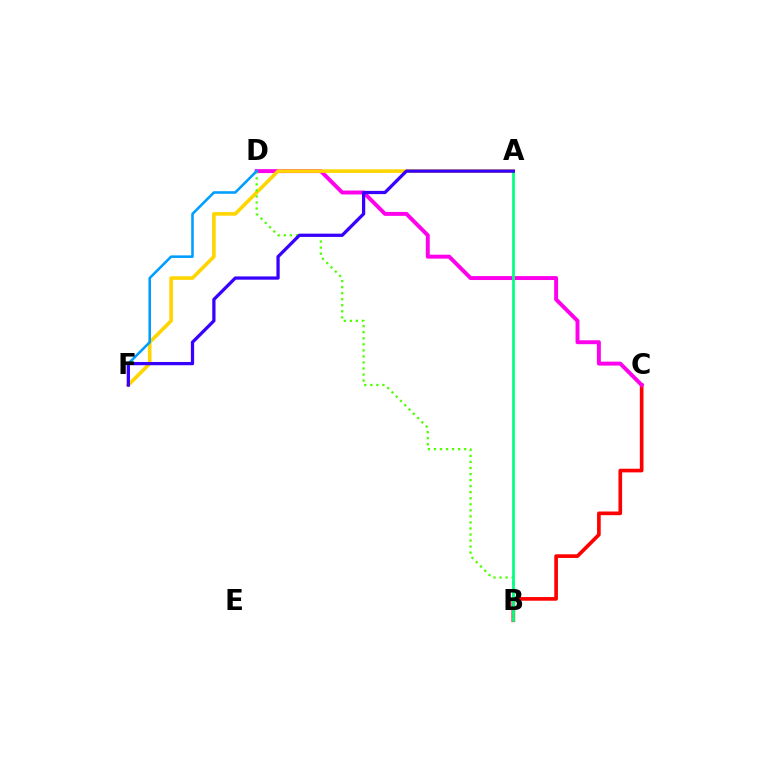{('B', 'C'): [{'color': '#ff0000', 'line_style': 'solid', 'thickness': 2.64}], ('C', 'D'): [{'color': '#ff00ed', 'line_style': 'solid', 'thickness': 2.83}], ('A', 'F'): [{'color': '#ffd500', 'line_style': 'solid', 'thickness': 2.59}, {'color': '#3700ff', 'line_style': 'solid', 'thickness': 2.34}], ('B', 'D'): [{'color': '#4fff00', 'line_style': 'dotted', 'thickness': 1.64}], ('A', 'B'): [{'color': '#00ff86', 'line_style': 'solid', 'thickness': 1.99}], ('D', 'F'): [{'color': '#009eff', 'line_style': 'solid', 'thickness': 1.85}]}